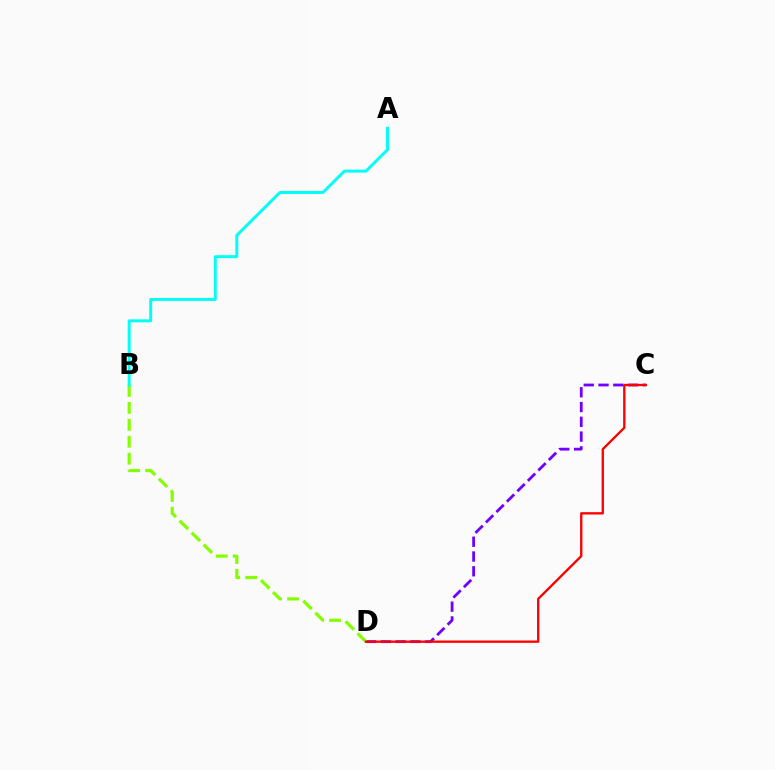{('C', 'D'): [{'color': '#7200ff', 'line_style': 'dashed', 'thickness': 2.01}, {'color': '#ff0000', 'line_style': 'solid', 'thickness': 1.68}], ('B', 'D'): [{'color': '#84ff00', 'line_style': 'dashed', 'thickness': 2.3}], ('A', 'B'): [{'color': '#00fff6', 'line_style': 'solid', 'thickness': 2.13}]}